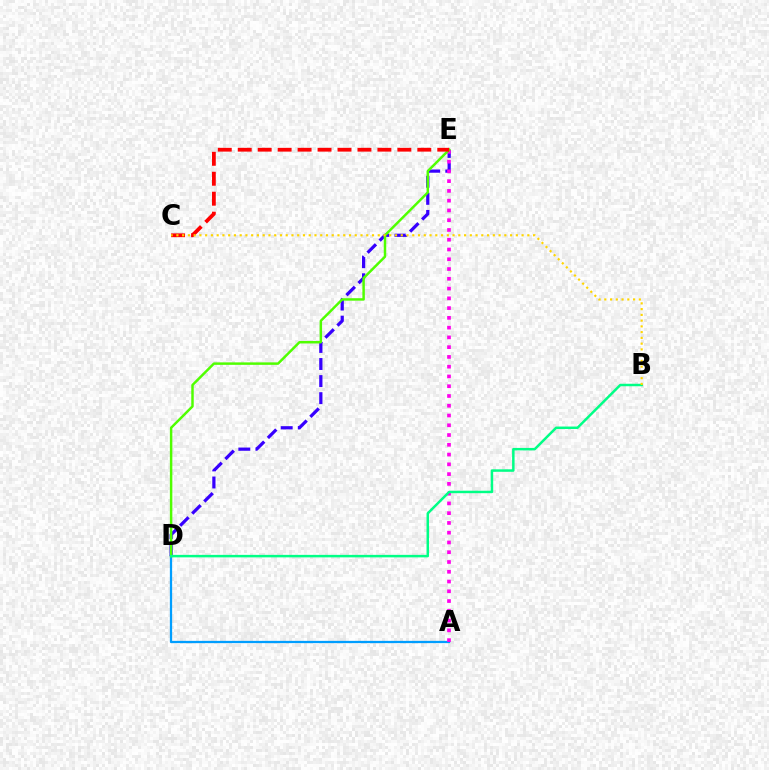{('A', 'D'): [{'color': '#009eff', 'line_style': 'solid', 'thickness': 1.63}], ('D', 'E'): [{'color': '#3700ff', 'line_style': 'dashed', 'thickness': 2.32}, {'color': '#4fff00', 'line_style': 'solid', 'thickness': 1.78}], ('A', 'E'): [{'color': '#ff00ed', 'line_style': 'dotted', 'thickness': 2.65}], ('C', 'E'): [{'color': '#ff0000', 'line_style': 'dashed', 'thickness': 2.71}], ('B', 'D'): [{'color': '#00ff86', 'line_style': 'solid', 'thickness': 1.79}], ('B', 'C'): [{'color': '#ffd500', 'line_style': 'dotted', 'thickness': 1.56}]}